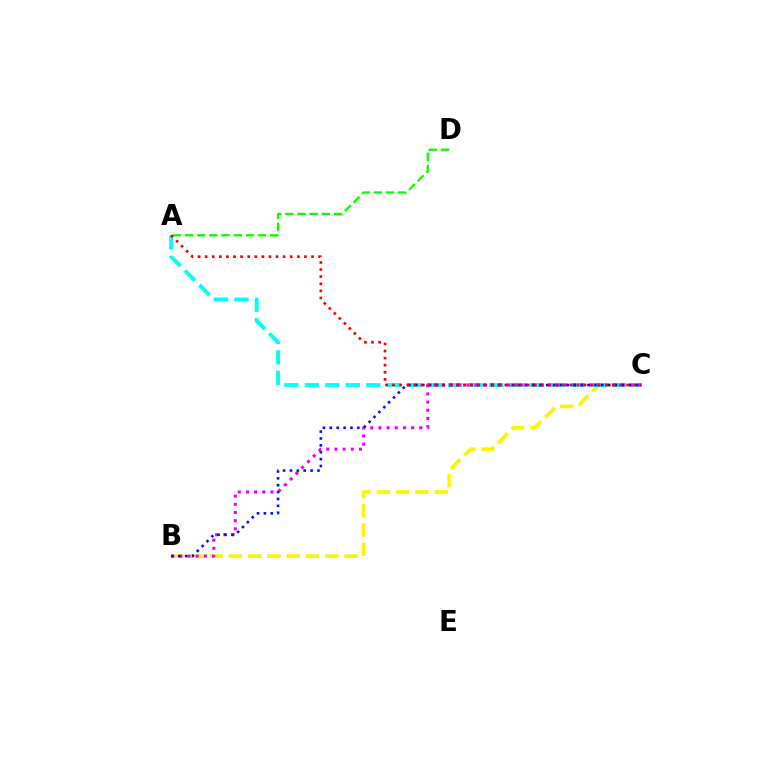{('B', 'C'): [{'color': '#fcf500', 'line_style': 'dashed', 'thickness': 2.62}, {'color': '#ee00ff', 'line_style': 'dotted', 'thickness': 2.22}, {'color': '#0010ff', 'line_style': 'dotted', 'thickness': 1.87}], ('A', 'C'): [{'color': '#00fff6', 'line_style': 'dashed', 'thickness': 2.78}, {'color': '#ff0000', 'line_style': 'dotted', 'thickness': 1.93}], ('A', 'D'): [{'color': '#08ff00', 'line_style': 'dashed', 'thickness': 1.65}]}